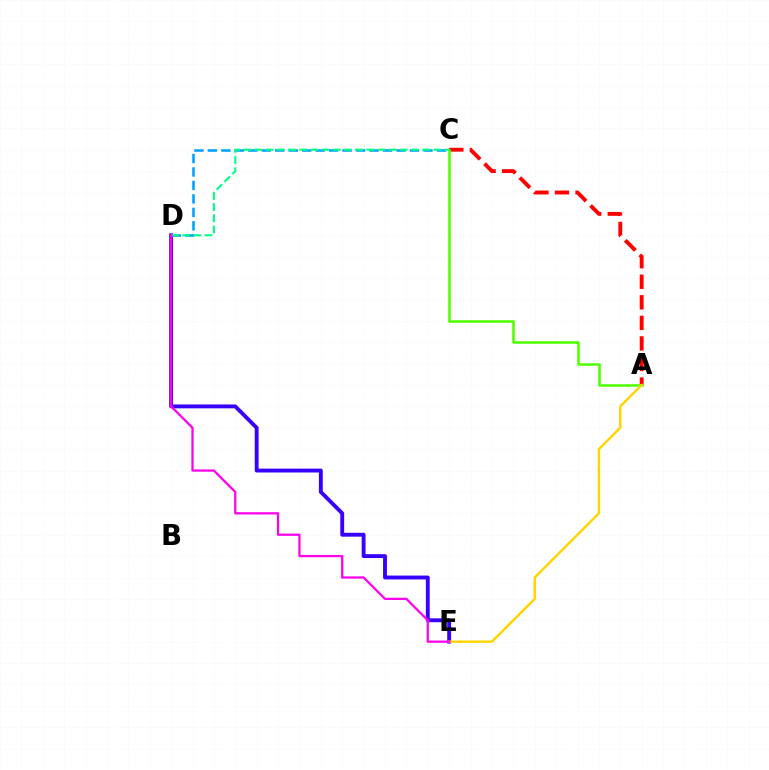{('D', 'E'): [{'color': '#3700ff', 'line_style': 'solid', 'thickness': 2.79}, {'color': '#ff00ed', 'line_style': 'solid', 'thickness': 1.62}], ('C', 'D'): [{'color': '#009eff', 'line_style': 'dashed', 'thickness': 1.83}, {'color': '#00ff86', 'line_style': 'dashed', 'thickness': 1.52}], ('A', 'C'): [{'color': '#ff0000', 'line_style': 'dashed', 'thickness': 2.79}, {'color': '#4fff00', 'line_style': 'solid', 'thickness': 1.84}], ('A', 'E'): [{'color': '#ffd500', 'line_style': 'solid', 'thickness': 1.74}]}